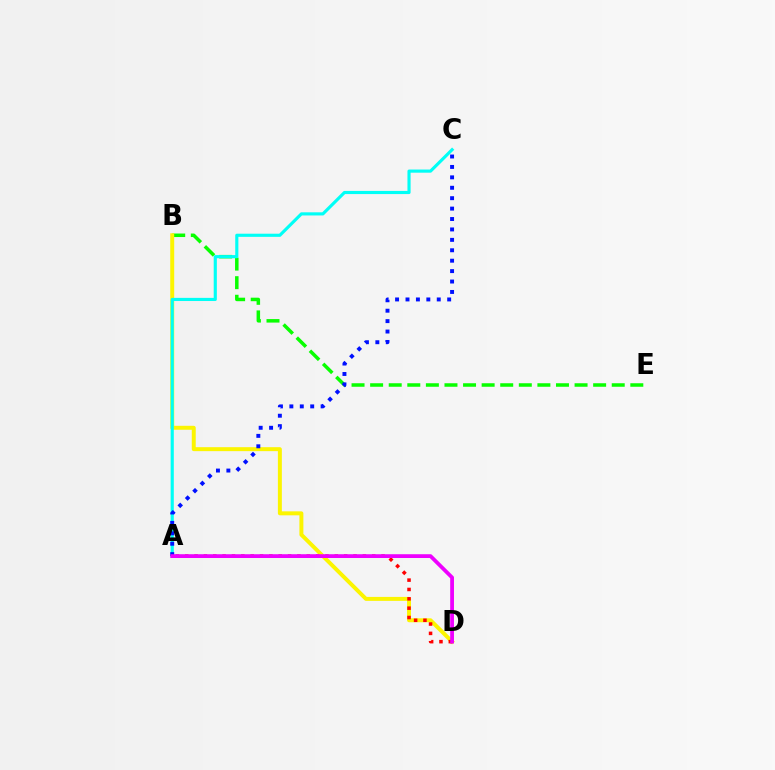{('B', 'E'): [{'color': '#08ff00', 'line_style': 'dashed', 'thickness': 2.52}], ('B', 'D'): [{'color': '#fcf500', 'line_style': 'solid', 'thickness': 2.85}], ('A', 'D'): [{'color': '#ff0000', 'line_style': 'dotted', 'thickness': 2.54}, {'color': '#ee00ff', 'line_style': 'solid', 'thickness': 2.73}], ('A', 'C'): [{'color': '#00fff6', 'line_style': 'solid', 'thickness': 2.26}, {'color': '#0010ff', 'line_style': 'dotted', 'thickness': 2.83}]}